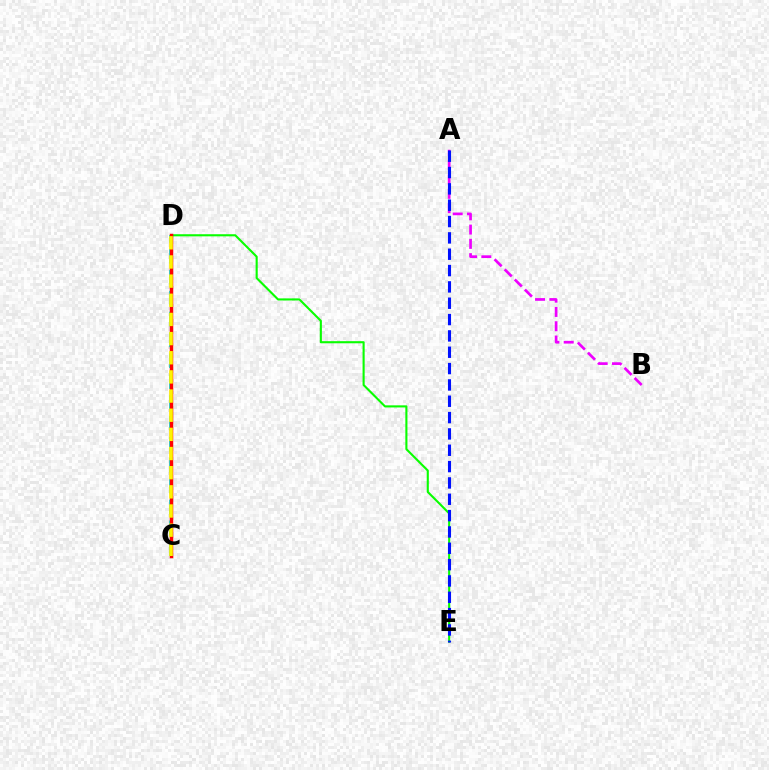{('A', 'B'): [{'color': '#ee00ff', 'line_style': 'dashed', 'thickness': 1.94}], ('D', 'E'): [{'color': '#08ff00', 'line_style': 'solid', 'thickness': 1.52}], ('C', 'D'): [{'color': '#00fff6', 'line_style': 'dashed', 'thickness': 2.84}, {'color': '#ff0000', 'line_style': 'solid', 'thickness': 2.51}, {'color': '#fcf500', 'line_style': 'dashed', 'thickness': 2.6}], ('A', 'E'): [{'color': '#0010ff', 'line_style': 'dashed', 'thickness': 2.22}]}